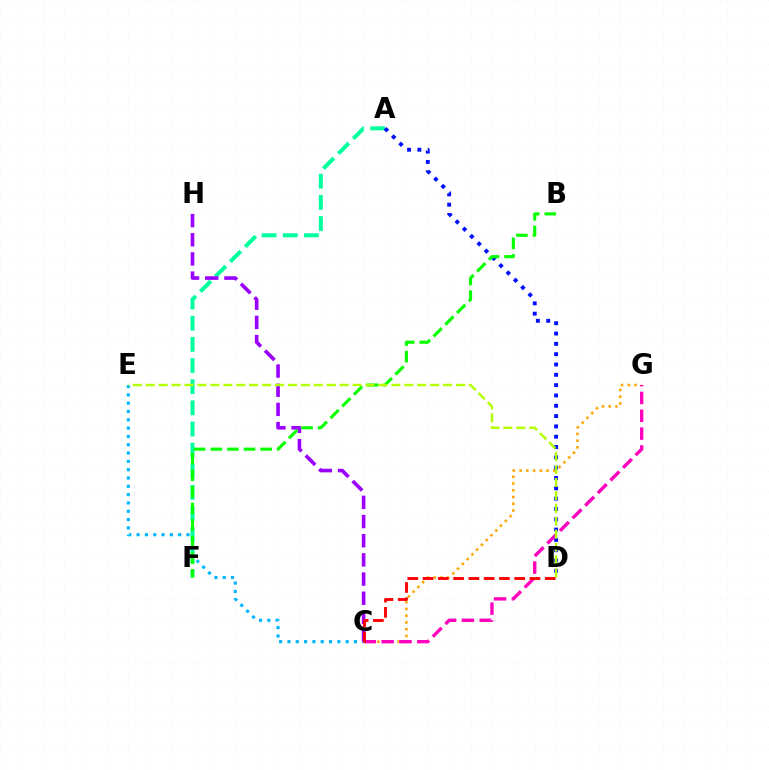{('C', 'E'): [{'color': '#00b5ff', 'line_style': 'dotted', 'thickness': 2.26}], ('A', 'F'): [{'color': '#00ff9d', 'line_style': 'dashed', 'thickness': 2.87}], ('C', 'G'): [{'color': '#ffa500', 'line_style': 'dotted', 'thickness': 1.83}, {'color': '#ff00bd', 'line_style': 'dashed', 'thickness': 2.42}], ('C', 'H'): [{'color': '#9b00ff', 'line_style': 'dashed', 'thickness': 2.61}], ('A', 'D'): [{'color': '#0010ff', 'line_style': 'dotted', 'thickness': 2.8}], ('B', 'F'): [{'color': '#08ff00', 'line_style': 'dashed', 'thickness': 2.26}], ('C', 'D'): [{'color': '#ff0000', 'line_style': 'dashed', 'thickness': 2.08}], ('D', 'E'): [{'color': '#b3ff00', 'line_style': 'dashed', 'thickness': 1.76}]}